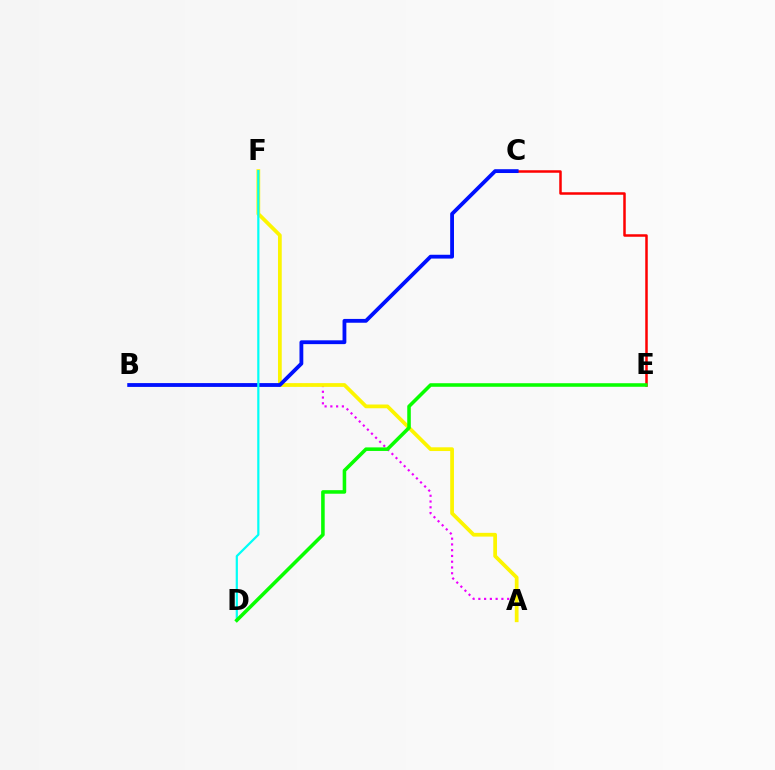{('A', 'B'): [{'color': '#ee00ff', 'line_style': 'dotted', 'thickness': 1.57}], ('A', 'F'): [{'color': '#fcf500', 'line_style': 'solid', 'thickness': 2.7}], ('C', 'E'): [{'color': '#ff0000', 'line_style': 'solid', 'thickness': 1.81}], ('B', 'C'): [{'color': '#0010ff', 'line_style': 'solid', 'thickness': 2.75}], ('D', 'F'): [{'color': '#00fff6', 'line_style': 'solid', 'thickness': 1.59}], ('D', 'E'): [{'color': '#08ff00', 'line_style': 'solid', 'thickness': 2.56}]}